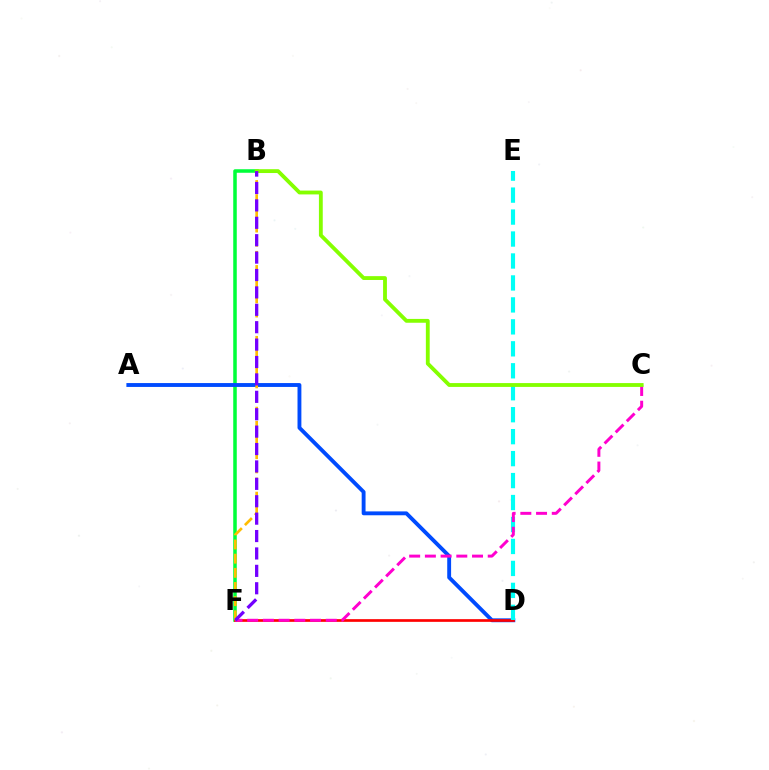{('B', 'F'): [{'color': '#00ff39', 'line_style': 'solid', 'thickness': 2.54}, {'color': '#ffbd00', 'line_style': 'dashed', 'thickness': 1.92}, {'color': '#7200ff', 'line_style': 'dashed', 'thickness': 2.36}], ('A', 'D'): [{'color': '#004bff', 'line_style': 'solid', 'thickness': 2.79}], ('D', 'F'): [{'color': '#ff0000', 'line_style': 'solid', 'thickness': 1.93}], ('D', 'E'): [{'color': '#00fff6', 'line_style': 'dashed', 'thickness': 2.98}], ('C', 'F'): [{'color': '#ff00cf', 'line_style': 'dashed', 'thickness': 2.13}], ('B', 'C'): [{'color': '#84ff00', 'line_style': 'solid', 'thickness': 2.76}]}